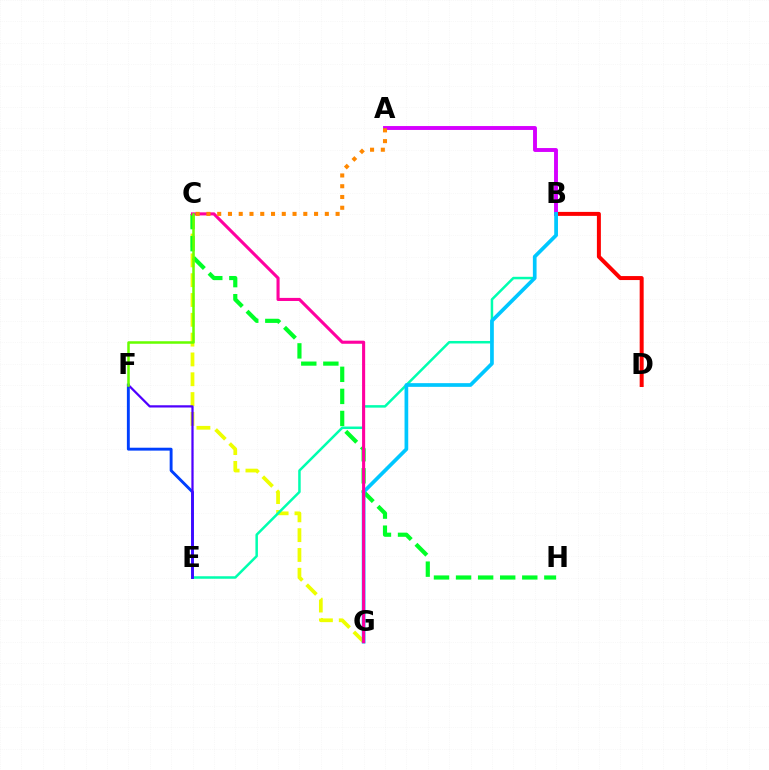{('B', 'D'): [{'color': '#ff0000', 'line_style': 'solid', 'thickness': 2.87}], ('C', 'G'): [{'color': '#eeff00', 'line_style': 'dashed', 'thickness': 2.69}, {'color': '#ff00a0', 'line_style': 'solid', 'thickness': 2.22}], ('A', 'B'): [{'color': '#d600ff', 'line_style': 'solid', 'thickness': 2.81}], ('C', 'H'): [{'color': '#00ff27', 'line_style': 'dashed', 'thickness': 3.0}], ('B', 'E'): [{'color': '#00ffaf', 'line_style': 'solid', 'thickness': 1.8}], ('B', 'G'): [{'color': '#00c7ff', 'line_style': 'solid', 'thickness': 2.66}], ('E', 'F'): [{'color': '#003fff', 'line_style': 'solid', 'thickness': 2.08}, {'color': '#4f00ff', 'line_style': 'solid', 'thickness': 1.62}], ('A', 'C'): [{'color': '#ff8800', 'line_style': 'dotted', 'thickness': 2.92}], ('C', 'F'): [{'color': '#66ff00', 'line_style': 'solid', 'thickness': 1.81}]}